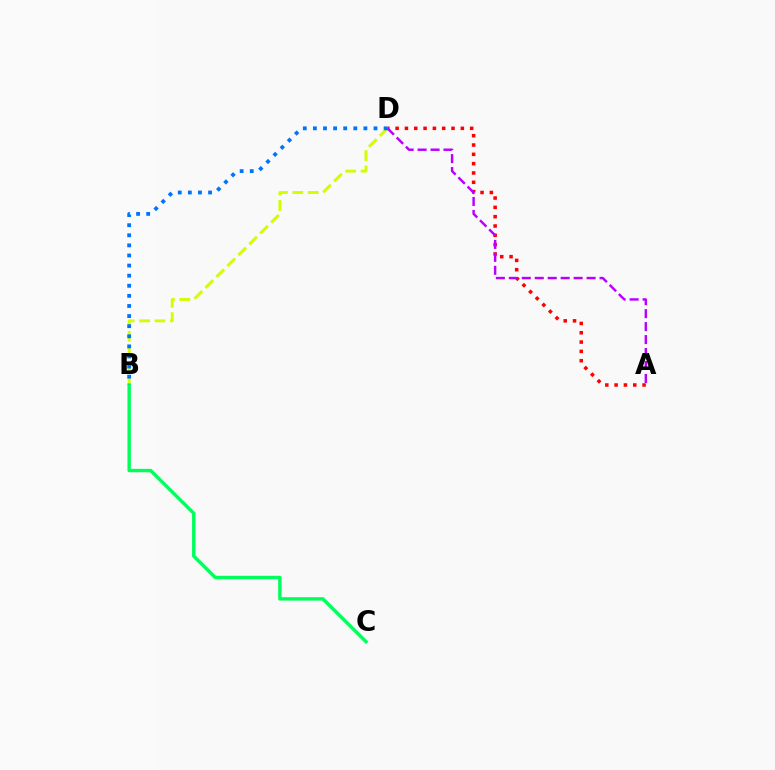{('A', 'D'): [{'color': '#ff0000', 'line_style': 'dotted', 'thickness': 2.53}, {'color': '#b900ff', 'line_style': 'dashed', 'thickness': 1.76}], ('B', 'D'): [{'color': '#d1ff00', 'line_style': 'dashed', 'thickness': 2.09}, {'color': '#0074ff', 'line_style': 'dotted', 'thickness': 2.74}], ('B', 'C'): [{'color': '#00ff5c', 'line_style': 'solid', 'thickness': 2.45}]}